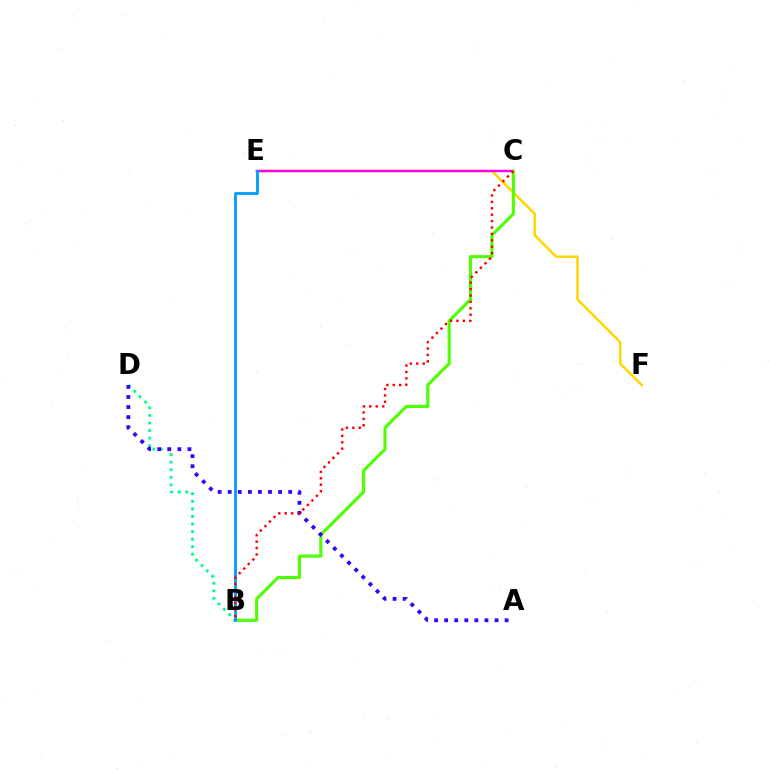{('E', 'F'): [{'color': '#ffd500', 'line_style': 'solid', 'thickness': 1.79}], ('B', 'D'): [{'color': '#00ff86', 'line_style': 'dotted', 'thickness': 2.06}], ('C', 'E'): [{'color': '#ff00ed', 'line_style': 'solid', 'thickness': 1.74}], ('B', 'C'): [{'color': '#4fff00', 'line_style': 'solid', 'thickness': 2.25}, {'color': '#ff0000', 'line_style': 'dotted', 'thickness': 1.74}], ('A', 'D'): [{'color': '#3700ff', 'line_style': 'dotted', 'thickness': 2.74}], ('B', 'E'): [{'color': '#009eff', 'line_style': 'solid', 'thickness': 2.05}]}